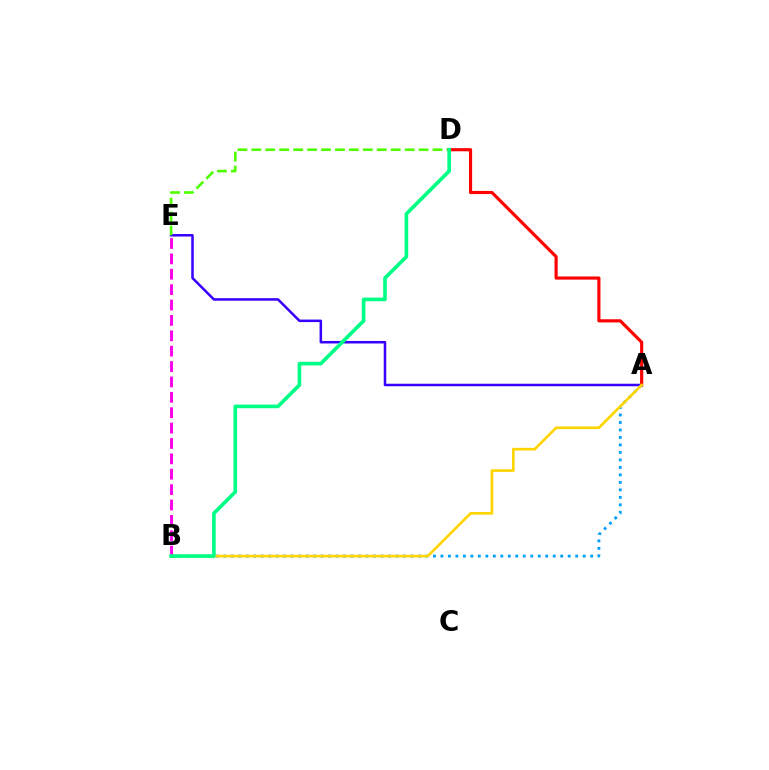{('A', 'E'): [{'color': '#3700ff', 'line_style': 'solid', 'thickness': 1.82}], ('D', 'E'): [{'color': '#4fff00', 'line_style': 'dashed', 'thickness': 1.89}], ('A', 'B'): [{'color': '#009eff', 'line_style': 'dotted', 'thickness': 2.03}, {'color': '#ffd500', 'line_style': 'solid', 'thickness': 1.9}], ('A', 'D'): [{'color': '#ff0000', 'line_style': 'solid', 'thickness': 2.27}], ('B', 'E'): [{'color': '#ff00ed', 'line_style': 'dashed', 'thickness': 2.09}], ('B', 'D'): [{'color': '#00ff86', 'line_style': 'solid', 'thickness': 2.63}]}